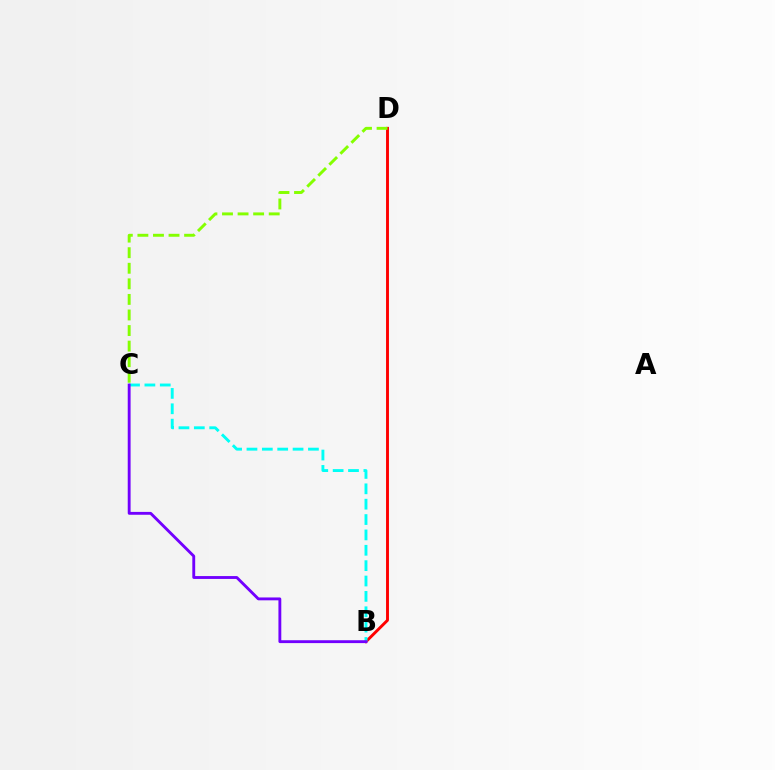{('B', 'D'): [{'color': '#ff0000', 'line_style': 'solid', 'thickness': 2.09}], ('C', 'D'): [{'color': '#84ff00', 'line_style': 'dashed', 'thickness': 2.12}], ('B', 'C'): [{'color': '#00fff6', 'line_style': 'dashed', 'thickness': 2.09}, {'color': '#7200ff', 'line_style': 'solid', 'thickness': 2.06}]}